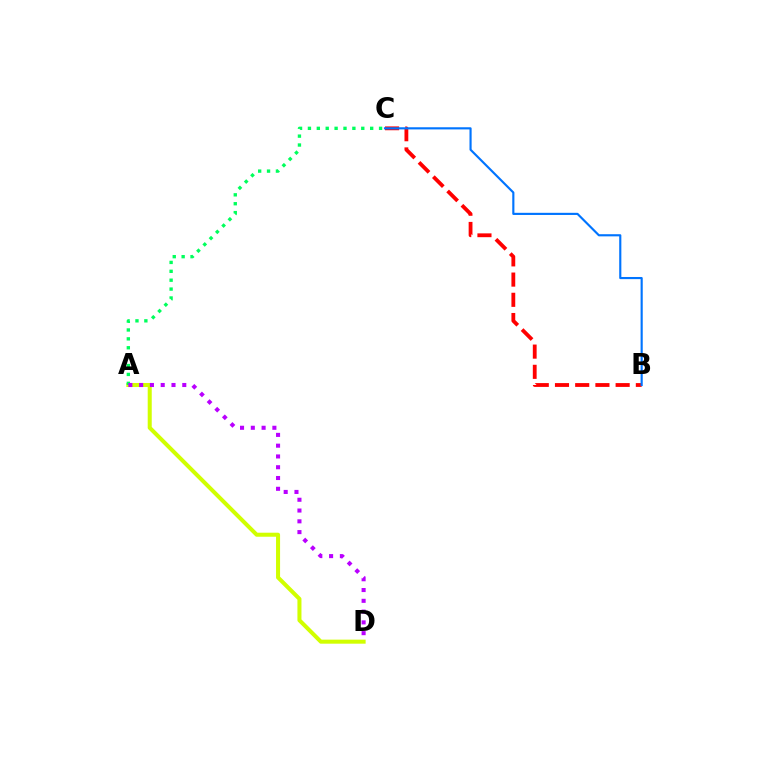{('B', 'C'): [{'color': '#ff0000', 'line_style': 'dashed', 'thickness': 2.75}, {'color': '#0074ff', 'line_style': 'solid', 'thickness': 1.54}], ('A', 'D'): [{'color': '#d1ff00', 'line_style': 'solid', 'thickness': 2.91}, {'color': '#b900ff', 'line_style': 'dotted', 'thickness': 2.93}], ('A', 'C'): [{'color': '#00ff5c', 'line_style': 'dotted', 'thickness': 2.42}]}